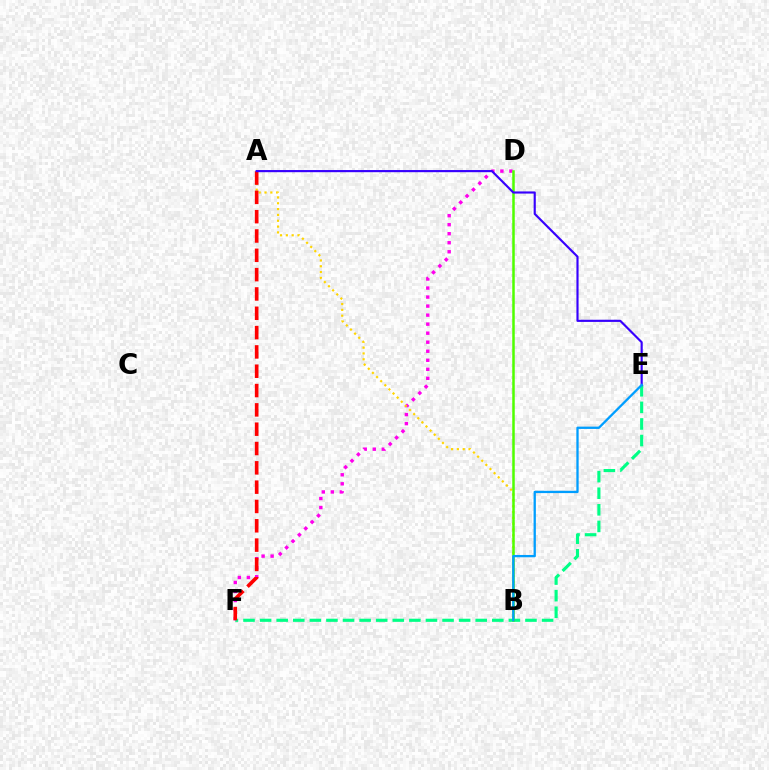{('E', 'F'): [{'color': '#00ff86', 'line_style': 'dashed', 'thickness': 2.25}], ('D', 'F'): [{'color': '#ff00ed', 'line_style': 'dotted', 'thickness': 2.45}], ('A', 'B'): [{'color': '#ffd500', 'line_style': 'dotted', 'thickness': 1.58}], ('A', 'F'): [{'color': '#ff0000', 'line_style': 'dashed', 'thickness': 2.62}], ('B', 'D'): [{'color': '#4fff00', 'line_style': 'solid', 'thickness': 1.81}], ('A', 'E'): [{'color': '#3700ff', 'line_style': 'solid', 'thickness': 1.55}], ('B', 'E'): [{'color': '#009eff', 'line_style': 'solid', 'thickness': 1.66}]}